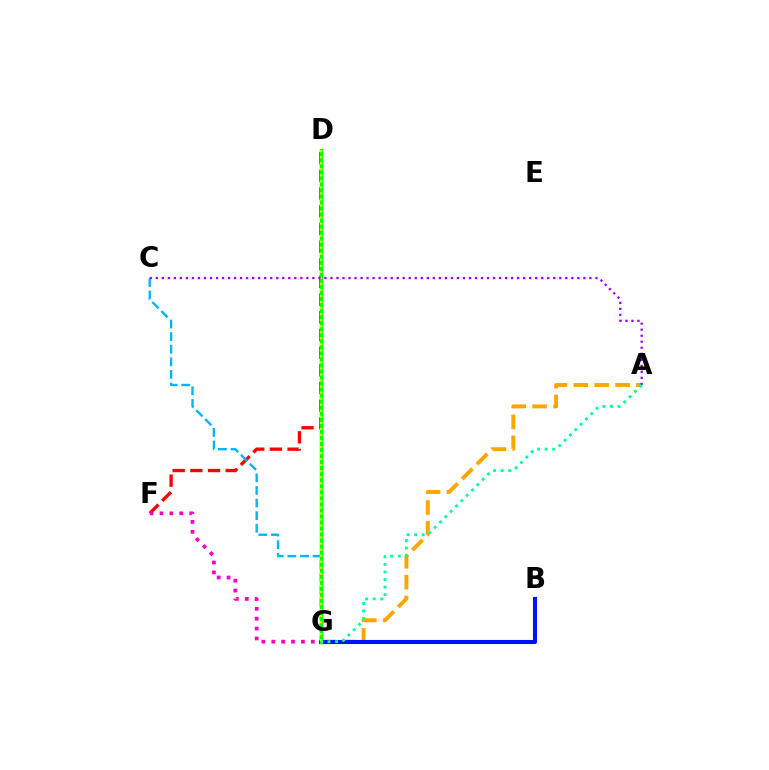{('D', 'F'): [{'color': '#ff0000', 'line_style': 'dashed', 'thickness': 2.4}], ('F', 'G'): [{'color': '#ff00bd', 'line_style': 'dotted', 'thickness': 2.69}], ('A', 'G'): [{'color': '#ffa500', 'line_style': 'dashed', 'thickness': 2.84}, {'color': '#00ff9d', 'line_style': 'dotted', 'thickness': 2.05}], ('C', 'G'): [{'color': '#00b5ff', 'line_style': 'dashed', 'thickness': 1.71}], ('B', 'G'): [{'color': '#0010ff', 'line_style': 'solid', 'thickness': 2.92}], ('D', 'G'): [{'color': '#08ff00', 'line_style': 'solid', 'thickness': 2.48}, {'color': '#b3ff00', 'line_style': 'dotted', 'thickness': 1.64}], ('A', 'C'): [{'color': '#9b00ff', 'line_style': 'dotted', 'thickness': 1.64}]}